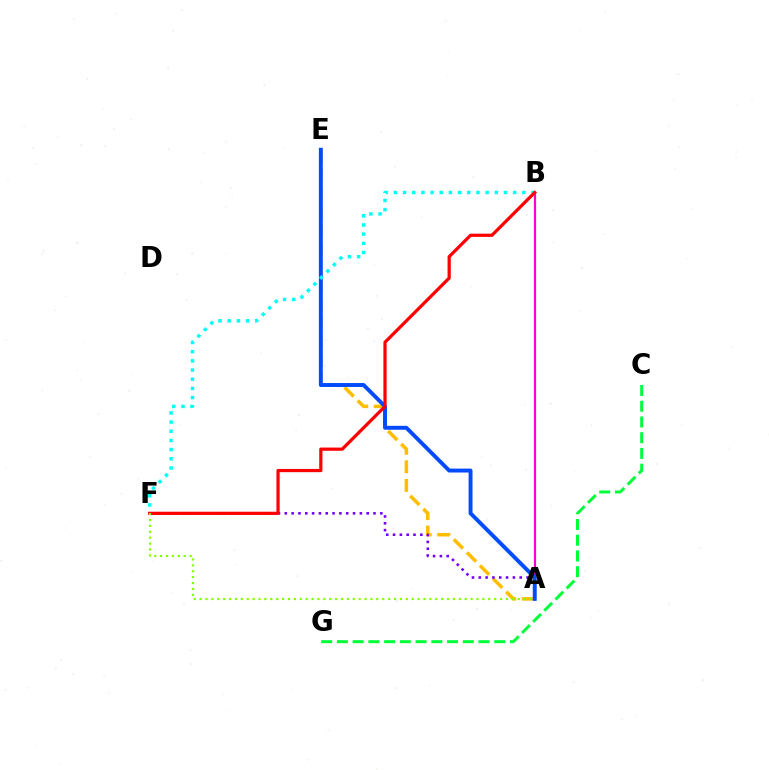{('A', 'E'): [{'color': '#ffbd00', 'line_style': 'dashed', 'thickness': 2.52}, {'color': '#004bff', 'line_style': 'solid', 'thickness': 2.82}], ('A', 'F'): [{'color': '#7200ff', 'line_style': 'dotted', 'thickness': 1.85}, {'color': '#84ff00', 'line_style': 'dotted', 'thickness': 1.6}], ('A', 'B'): [{'color': '#ff00cf', 'line_style': 'solid', 'thickness': 1.58}], ('B', 'F'): [{'color': '#00fff6', 'line_style': 'dotted', 'thickness': 2.49}, {'color': '#ff0000', 'line_style': 'solid', 'thickness': 2.32}], ('C', 'G'): [{'color': '#00ff39', 'line_style': 'dashed', 'thickness': 2.14}]}